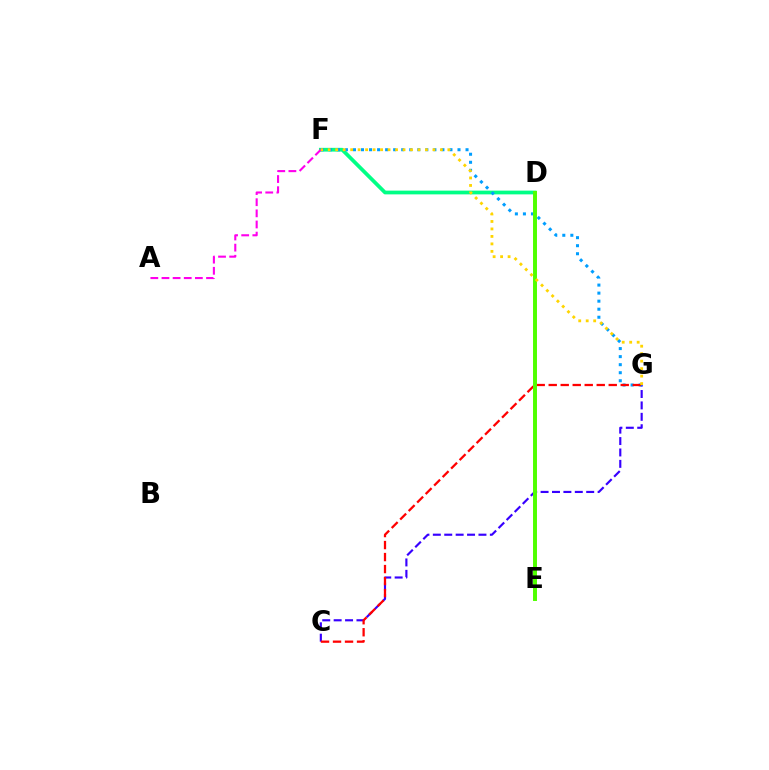{('D', 'F'): [{'color': '#00ff86', 'line_style': 'solid', 'thickness': 2.69}], ('C', 'G'): [{'color': '#3700ff', 'line_style': 'dashed', 'thickness': 1.55}, {'color': '#ff0000', 'line_style': 'dashed', 'thickness': 1.63}], ('F', 'G'): [{'color': '#009eff', 'line_style': 'dotted', 'thickness': 2.18}, {'color': '#ffd500', 'line_style': 'dotted', 'thickness': 2.03}], ('A', 'F'): [{'color': '#ff00ed', 'line_style': 'dashed', 'thickness': 1.51}], ('D', 'E'): [{'color': '#4fff00', 'line_style': 'solid', 'thickness': 2.84}]}